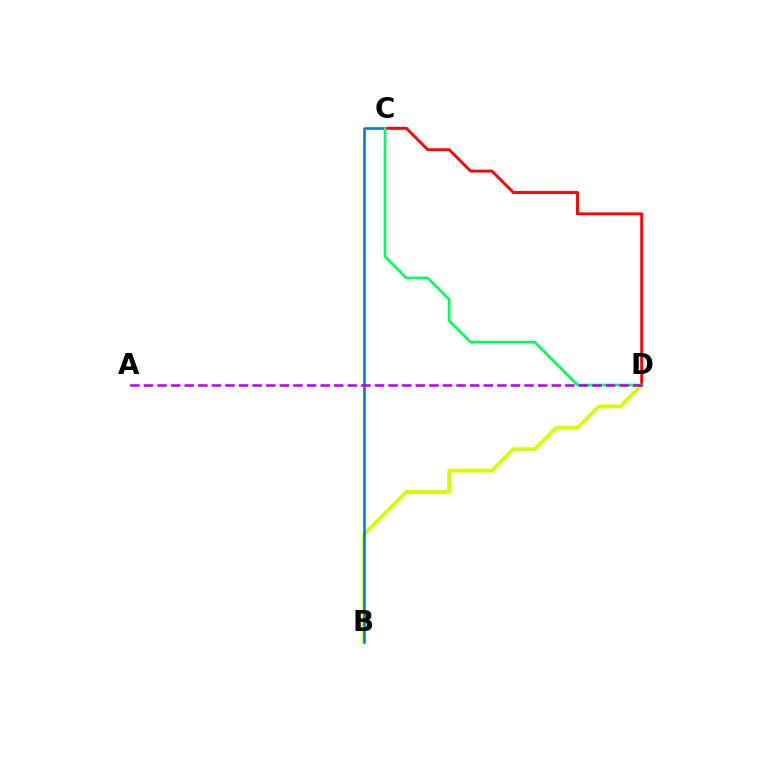{('B', 'D'): [{'color': '#d1ff00', 'line_style': 'solid', 'thickness': 2.72}], ('B', 'C'): [{'color': '#0074ff', 'line_style': 'solid', 'thickness': 1.86}], ('C', 'D'): [{'color': '#ff0000', 'line_style': 'solid', 'thickness': 2.08}, {'color': '#00ff5c', 'line_style': 'solid', 'thickness': 1.92}], ('A', 'D'): [{'color': '#b900ff', 'line_style': 'dashed', 'thickness': 1.85}]}